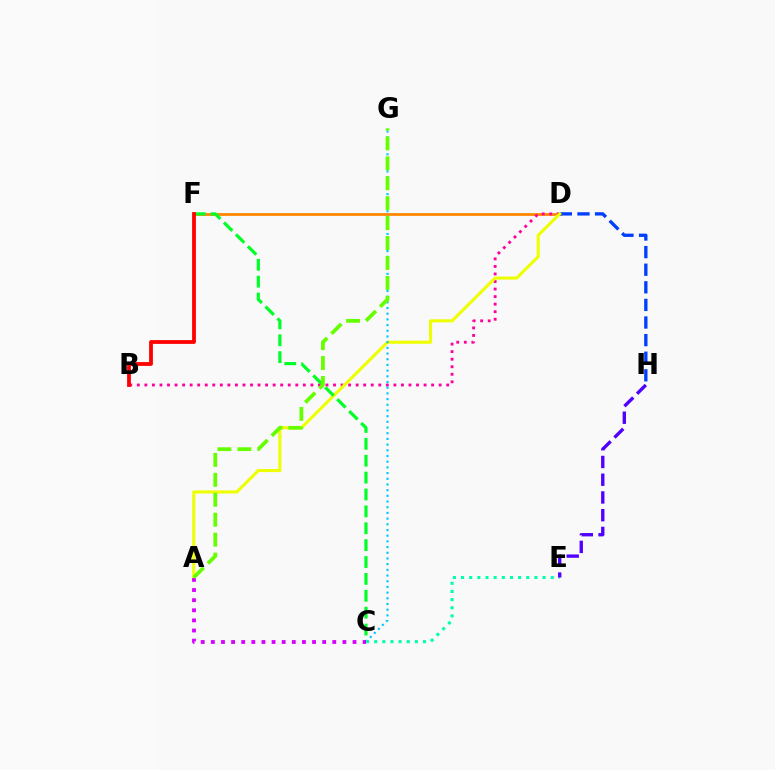{('D', 'F'): [{'color': '#ff8800', 'line_style': 'solid', 'thickness': 2.0}], ('B', 'D'): [{'color': '#ff00a0', 'line_style': 'dotted', 'thickness': 2.05}], ('D', 'H'): [{'color': '#003fff', 'line_style': 'dashed', 'thickness': 2.39}], ('A', 'D'): [{'color': '#eeff00', 'line_style': 'solid', 'thickness': 2.21}], ('C', 'G'): [{'color': '#00c7ff', 'line_style': 'dotted', 'thickness': 1.55}], ('C', 'F'): [{'color': '#00ff27', 'line_style': 'dashed', 'thickness': 2.29}], ('A', 'C'): [{'color': '#d600ff', 'line_style': 'dotted', 'thickness': 2.75}], ('A', 'G'): [{'color': '#66ff00', 'line_style': 'dashed', 'thickness': 2.71}], ('C', 'E'): [{'color': '#00ffaf', 'line_style': 'dotted', 'thickness': 2.21}], ('B', 'F'): [{'color': '#ff0000', 'line_style': 'solid', 'thickness': 2.73}], ('E', 'H'): [{'color': '#4f00ff', 'line_style': 'dashed', 'thickness': 2.41}]}